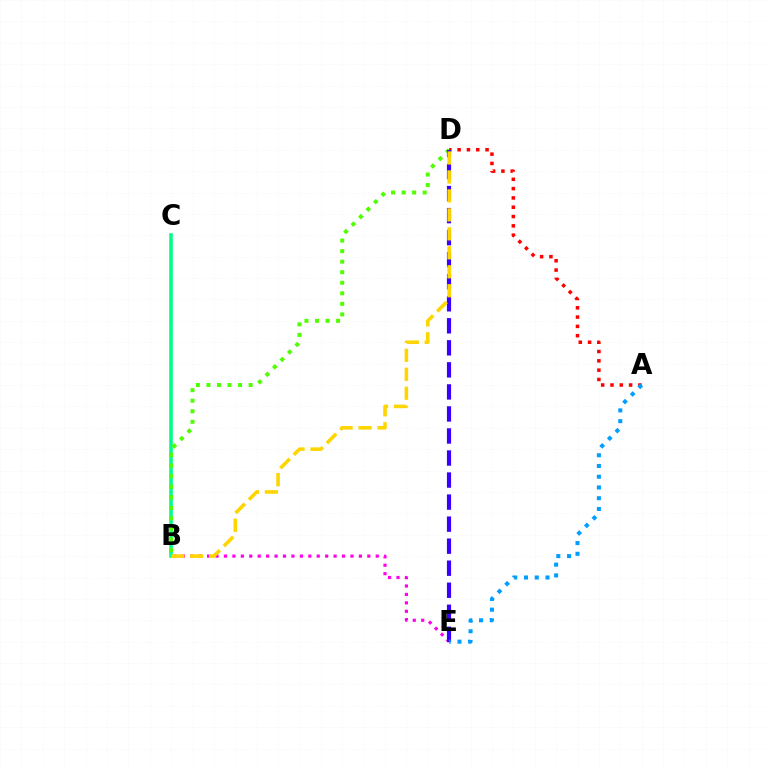{('A', 'D'): [{'color': '#ff0000', 'line_style': 'dotted', 'thickness': 2.53}], ('B', 'C'): [{'color': '#00ff86', 'line_style': 'solid', 'thickness': 2.57}], ('B', 'D'): [{'color': '#4fff00', 'line_style': 'dotted', 'thickness': 2.87}, {'color': '#ffd500', 'line_style': 'dashed', 'thickness': 2.58}], ('B', 'E'): [{'color': '#ff00ed', 'line_style': 'dotted', 'thickness': 2.29}], ('D', 'E'): [{'color': '#3700ff', 'line_style': 'dashed', 'thickness': 2.99}], ('A', 'E'): [{'color': '#009eff', 'line_style': 'dotted', 'thickness': 2.92}]}